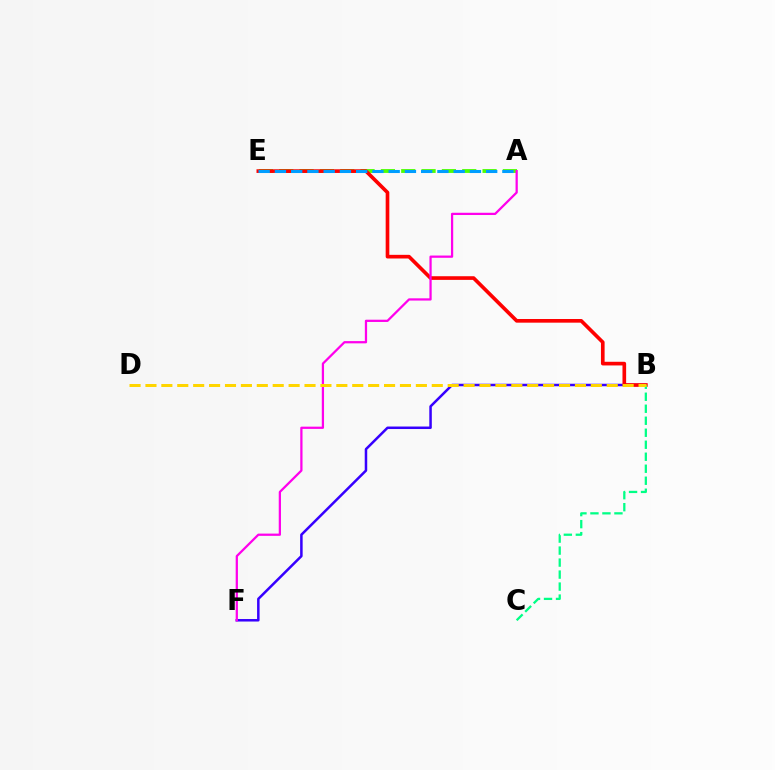{('A', 'E'): [{'color': '#4fff00', 'line_style': 'dashed', 'thickness': 2.76}, {'color': '#009eff', 'line_style': 'dashed', 'thickness': 2.21}], ('B', 'F'): [{'color': '#3700ff', 'line_style': 'solid', 'thickness': 1.81}], ('B', 'E'): [{'color': '#ff0000', 'line_style': 'solid', 'thickness': 2.63}], ('A', 'F'): [{'color': '#ff00ed', 'line_style': 'solid', 'thickness': 1.62}], ('B', 'C'): [{'color': '#00ff86', 'line_style': 'dashed', 'thickness': 1.63}], ('B', 'D'): [{'color': '#ffd500', 'line_style': 'dashed', 'thickness': 2.16}]}